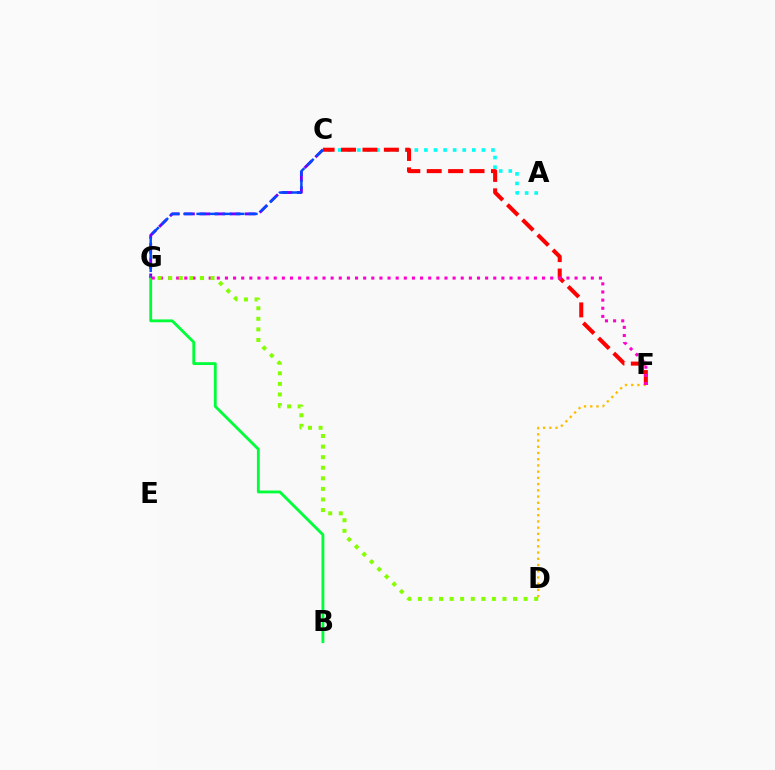{('A', 'C'): [{'color': '#00fff6', 'line_style': 'dotted', 'thickness': 2.6}], ('C', 'G'): [{'color': '#7200ff', 'line_style': 'dashed', 'thickness': 2.06}, {'color': '#004bff', 'line_style': 'dashed', 'thickness': 1.77}], ('D', 'F'): [{'color': '#ffbd00', 'line_style': 'dotted', 'thickness': 1.69}], ('B', 'G'): [{'color': '#00ff39', 'line_style': 'solid', 'thickness': 2.04}], ('C', 'F'): [{'color': '#ff0000', 'line_style': 'dashed', 'thickness': 2.91}], ('F', 'G'): [{'color': '#ff00cf', 'line_style': 'dotted', 'thickness': 2.21}], ('D', 'G'): [{'color': '#84ff00', 'line_style': 'dotted', 'thickness': 2.87}]}